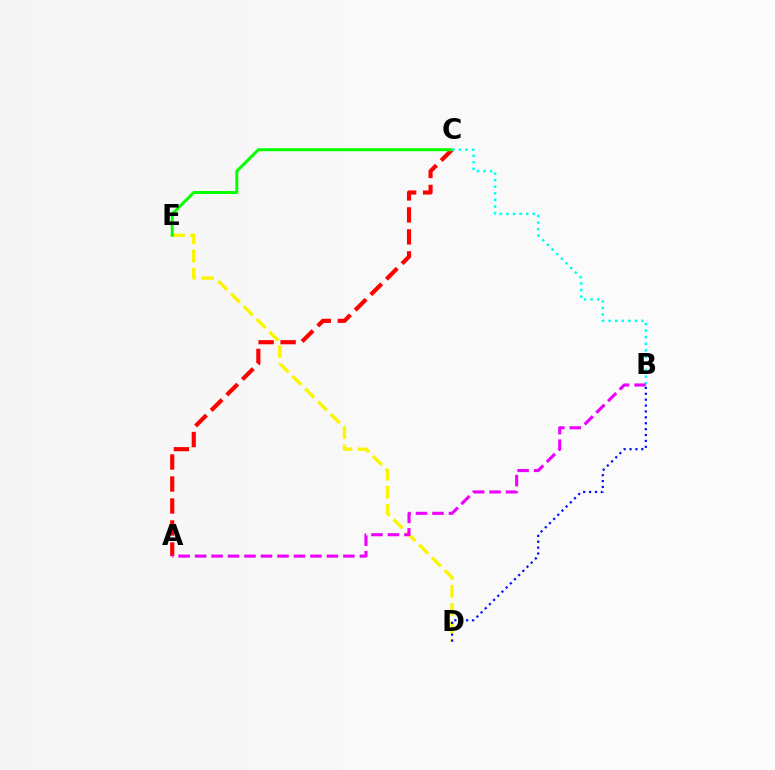{('D', 'E'): [{'color': '#fcf500', 'line_style': 'dashed', 'thickness': 2.45}], ('B', 'D'): [{'color': '#0010ff', 'line_style': 'dotted', 'thickness': 1.6}], ('A', 'C'): [{'color': '#ff0000', 'line_style': 'dashed', 'thickness': 2.99}], ('C', 'E'): [{'color': '#08ff00', 'line_style': 'solid', 'thickness': 2.16}], ('B', 'C'): [{'color': '#00fff6', 'line_style': 'dotted', 'thickness': 1.79}], ('A', 'B'): [{'color': '#ee00ff', 'line_style': 'dashed', 'thickness': 2.24}]}